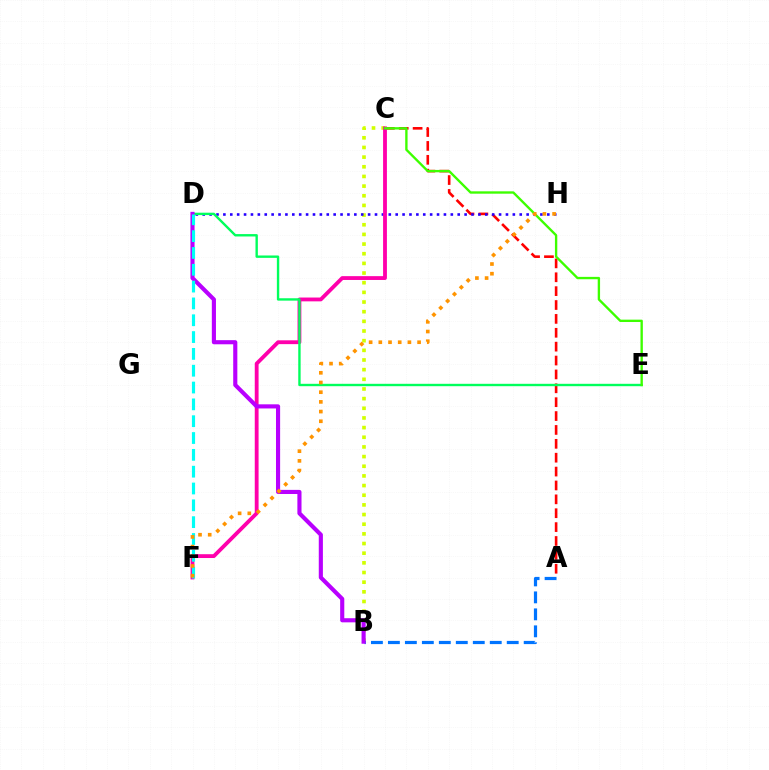{('B', 'C'): [{'color': '#d1ff00', 'line_style': 'dotted', 'thickness': 2.62}], ('A', 'B'): [{'color': '#0074ff', 'line_style': 'dashed', 'thickness': 2.31}], ('A', 'C'): [{'color': '#ff0000', 'line_style': 'dashed', 'thickness': 1.89}], ('D', 'H'): [{'color': '#2500ff', 'line_style': 'dotted', 'thickness': 1.87}], ('C', 'F'): [{'color': '#ff00ac', 'line_style': 'solid', 'thickness': 2.75}], ('D', 'E'): [{'color': '#00ff5c', 'line_style': 'solid', 'thickness': 1.72}], ('B', 'D'): [{'color': '#b900ff', 'line_style': 'solid', 'thickness': 2.97}], ('C', 'E'): [{'color': '#3dff00', 'line_style': 'solid', 'thickness': 1.7}], ('D', 'F'): [{'color': '#00fff6', 'line_style': 'dashed', 'thickness': 2.29}], ('F', 'H'): [{'color': '#ff9400', 'line_style': 'dotted', 'thickness': 2.63}]}